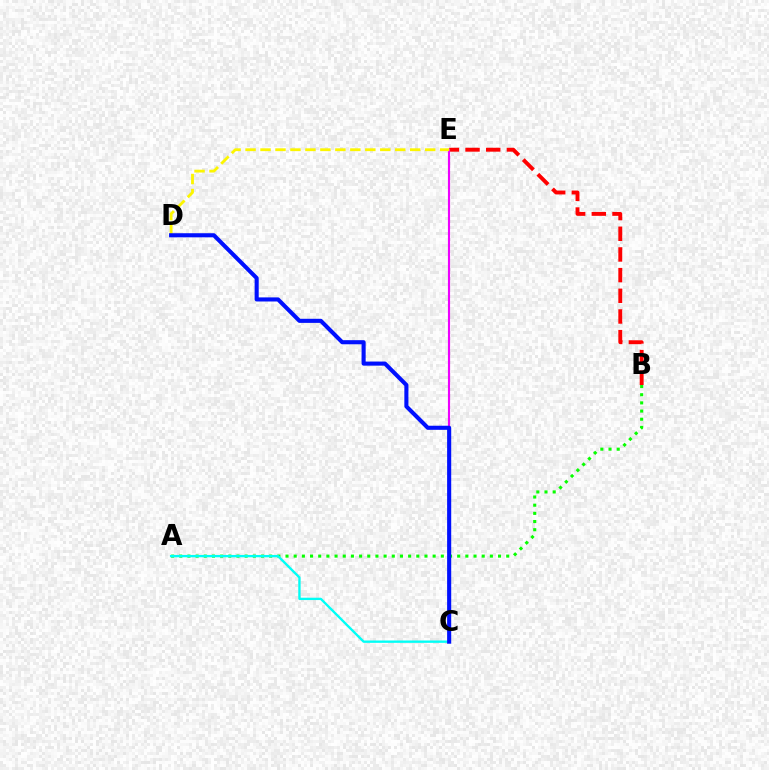{('A', 'B'): [{'color': '#08ff00', 'line_style': 'dotted', 'thickness': 2.22}], ('B', 'E'): [{'color': '#ff0000', 'line_style': 'dashed', 'thickness': 2.81}], ('C', 'E'): [{'color': '#ee00ff', 'line_style': 'solid', 'thickness': 1.55}], ('A', 'C'): [{'color': '#00fff6', 'line_style': 'solid', 'thickness': 1.69}], ('D', 'E'): [{'color': '#fcf500', 'line_style': 'dashed', 'thickness': 2.03}], ('C', 'D'): [{'color': '#0010ff', 'line_style': 'solid', 'thickness': 2.95}]}